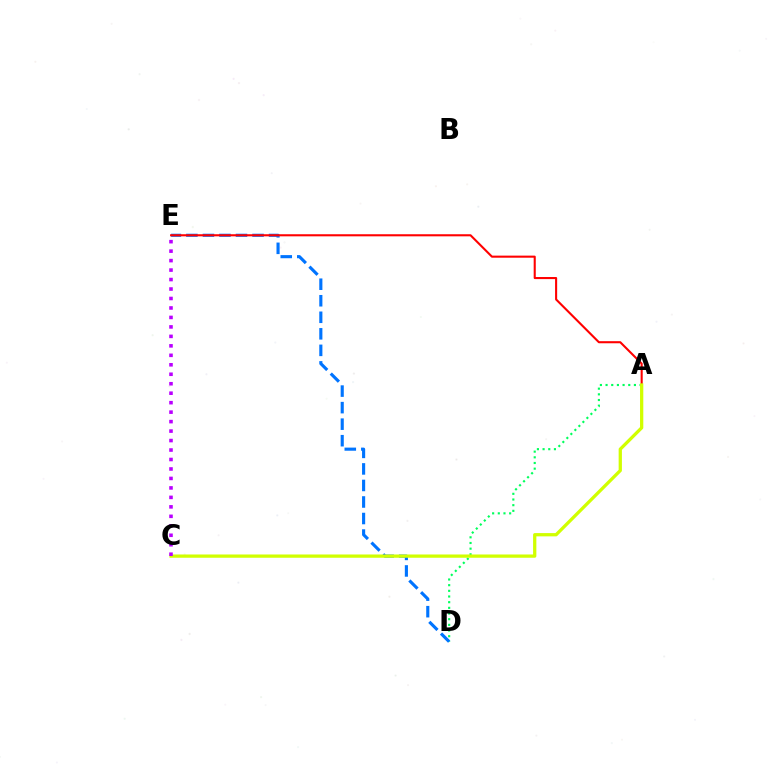{('A', 'D'): [{'color': '#00ff5c', 'line_style': 'dotted', 'thickness': 1.54}], ('D', 'E'): [{'color': '#0074ff', 'line_style': 'dashed', 'thickness': 2.25}], ('A', 'E'): [{'color': '#ff0000', 'line_style': 'solid', 'thickness': 1.5}], ('A', 'C'): [{'color': '#d1ff00', 'line_style': 'solid', 'thickness': 2.35}], ('C', 'E'): [{'color': '#b900ff', 'line_style': 'dotted', 'thickness': 2.57}]}